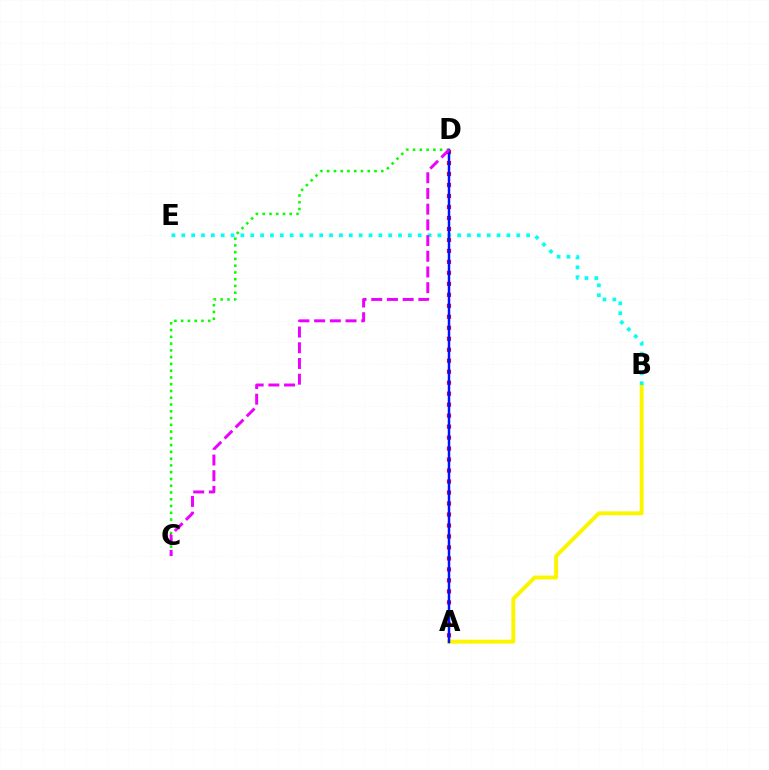{('A', 'B'): [{'color': '#fcf500', 'line_style': 'solid', 'thickness': 2.83}], ('C', 'D'): [{'color': '#08ff00', 'line_style': 'dotted', 'thickness': 1.84}, {'color': '#ee00ff', 'line_style': 'dashed', 'thickness': 2.13}], ('B', 'E'): [{'color': '#00fff6', 'line_style': 'dotted', 'thickness': 2.68}], ('A', 'D'): [{'color': '#ff0000', 'line_style': 'dotted', 'thickness': 2.98}, {'color': '#0010ff', 'line_style': 'solid', 'thickness': 1.79}]}